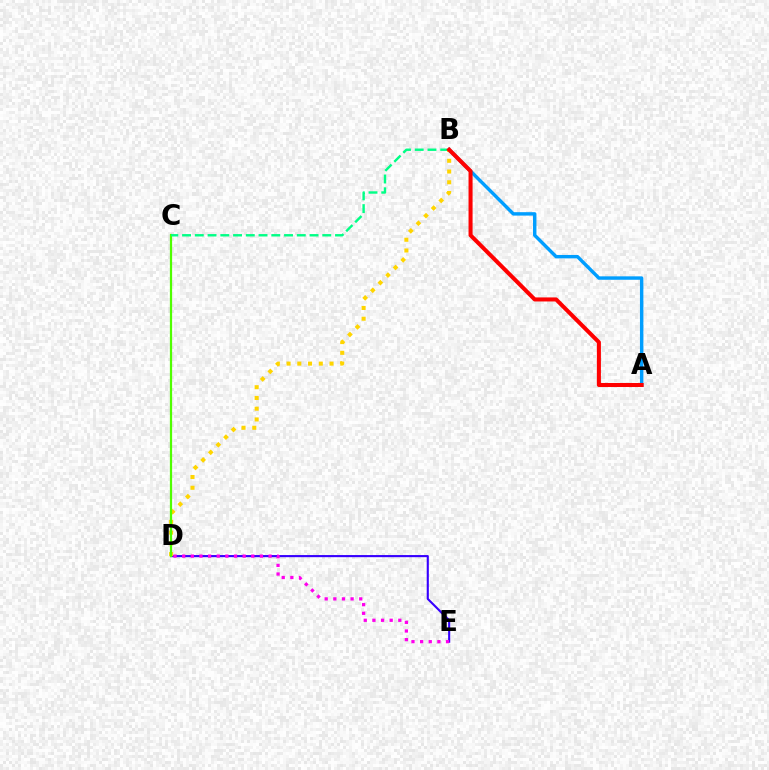{('D', 'E'): [{'color': '#3700ff', 'line_style': 'solid', 'thickness': 1.53}, {'color': '#ff00ed', 'line_style': 'dotted', 'thickness': 2.35}], ('A', 'B'): [{'color': '#009eff', 'line_style': 'solid', 'thickness': 2.47}, {'color': '#ff0000', 'line_style': 'solid', 'thickness': 2.91}], ('B', 'D'): [{'color': '#ffd500', 'line_style': 'dotted', 'thickness': 2.92}], ('C', 'D'): [{'color': '#4fff00', 'line_style': 'solid', 'thickness': 1.61}], ('B', 'C'): [{'color': '#00ff86', 'line_style': 'dashed', 'thickness': 1.73}]}